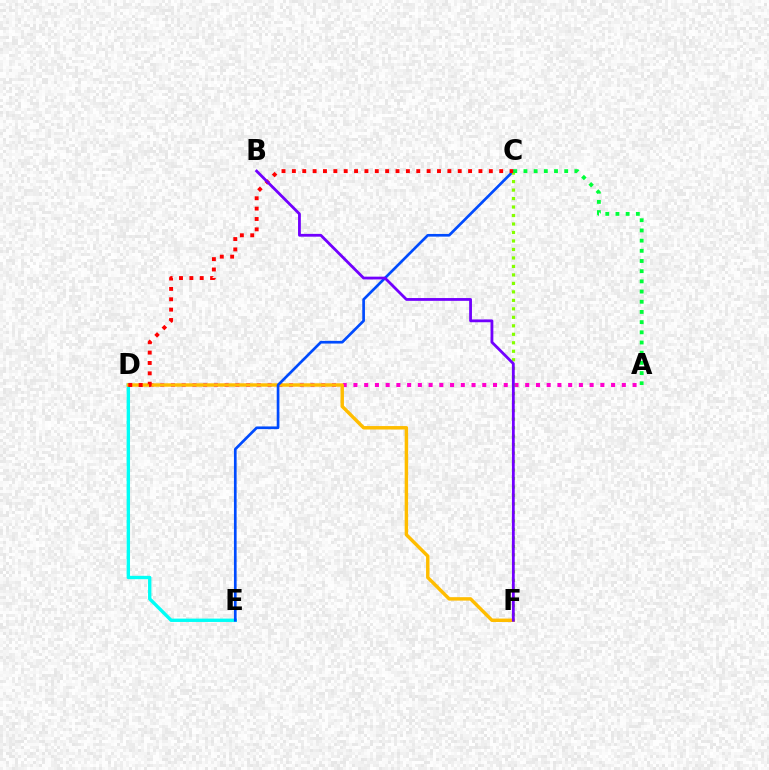{('A', 'D'): [{'color': '#ff00cf', 'line_style': 'dotted', 'thickness': 2.92}], ('D', 'E'): [{'color': '#00fff6', 'line_style': 'solid', 'thickness': 2.42}], ('D', 'F'): [{'color': '#ffbd00', 'line_style': 'solid', 'thickness': 2.48}], ('C', 'E'): [{'color': '#004bff', 'line_style': 'solid', 'thickness': 1.93}], ('C', 'F'): [{'color': '#84ff00', 'line_style': 'dotted', 'thickness': 2.31}], ('C', 'D'): [{'color': '#ff0000', 'line_style': 'dotted', 'thickness': 2.82}], ('B', 'F'): [{'color': '#7200ff', 'line_style': 'solid', 'thickness': 2.02}], ('A', 'C'): [{'color': '#00ff39', 'line_style': 'dotted', 'thickness': 2.77}]}